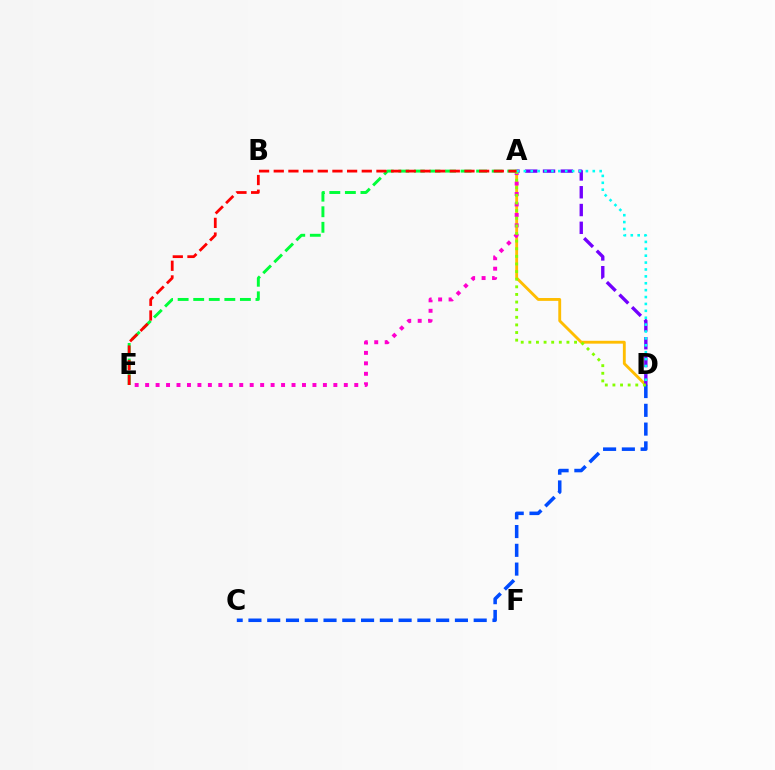{('A', 'D'): [{'color': '#ffbd00', 'line_style': 'solid', 'thickness': 2.06}, {'color': '#7200ff', 'line_style': 'dashed', 'thickness': 2.42}, {'color': '#84ff00', 'line_style': 'dotted', 'thickness': 2.07}, {'color': '#00fff6', 'line_style': 'dotted', 'thickness': 1.87}], ('C', 'D'): [{'color': '#004bff', 'line_style': 'dashed', 'thickness': 2.55}], ('A', 'E'): [{'color': '#ff00cf', 'line_style': 'dotted', 'thickness': 2.84}, {'color': '#00ff39', 'line_style': 'dashed', 'thickness': 2.11}, {'color': '#ff0000', 'line_style': 'dashed', 'thickness': 1.99}]}